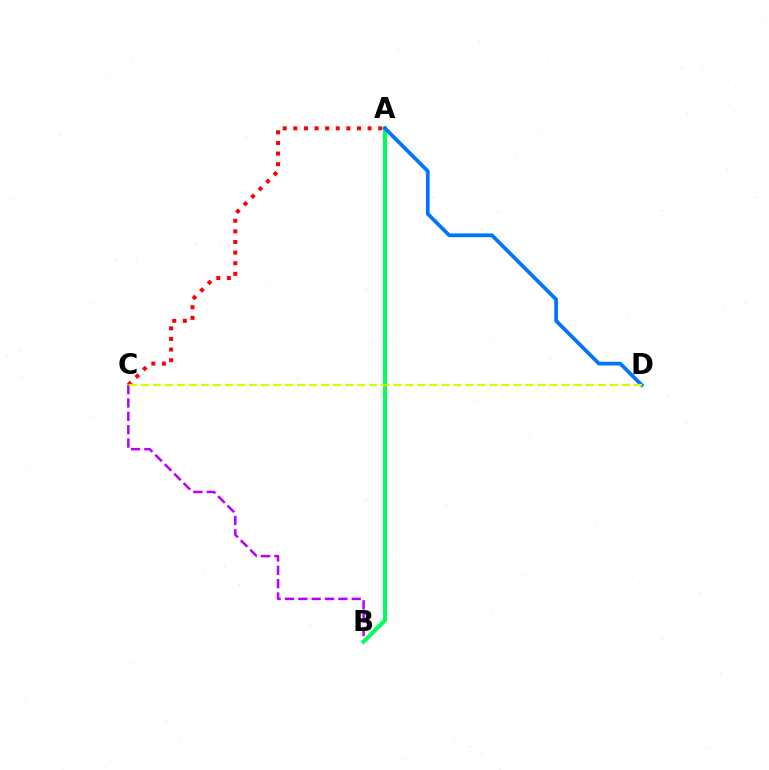{('A', 'C'): [{'color': '#ff0000', 'line_style': 'dotted', 'thickness': 2.88}], ('B', 'C'): [{'color': '#b900ff', 'line_style': 'dashed', 'thickness': 1.81}], ('A', 'B'): [{'color': '#00ff5c', 'line_style': 'solid', 'thickness': 2.93}], ('A', 'D'): [{'color': '#0074ff', 'line_style': 'solid', 'thickness': 2.69}], ('C', 'D'): [{'color': '#d1ff00', 'line_style': 'dashed', 'thickness': 1.63}]}